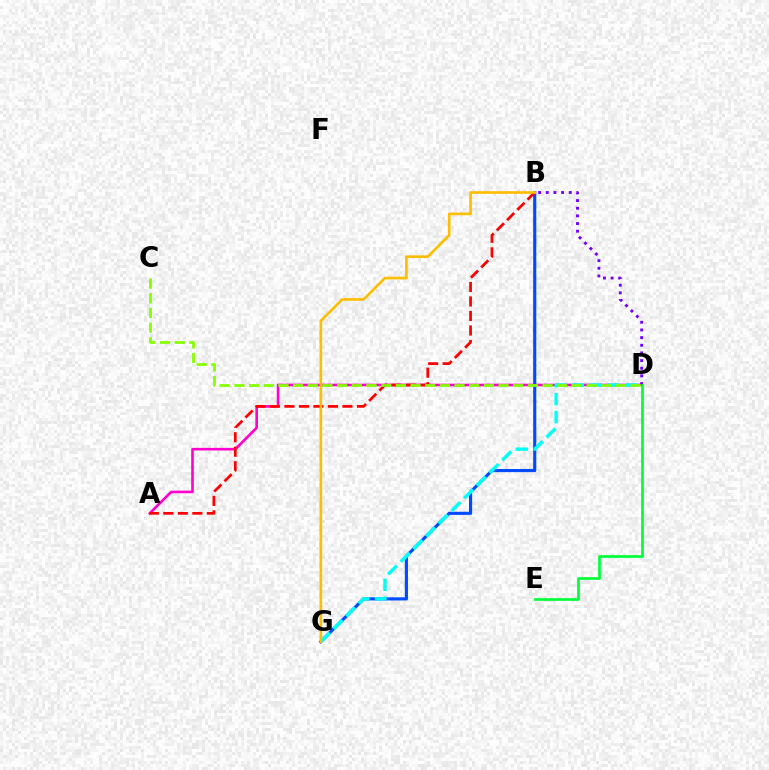{('A', 'D'): [{'color': '#ff00cf', 'line_style': 'solid', 'thickness': 1.88}], ('B', 'G'): [{'color': '#004bff', 'line_style': 'solid', 'thickness': 2.26}, {'color': '#ffbd00', 'line_style': 'solid', 'thickness': 1.9}], ('A', 'B'): [{'color': '#ff0000', 'line_style': 'dashed', 'thickness': 1.97}], ('B', 'D'): [{'color': '#7200ff', 'line_style': 'dotted', 'thickness': 2.08}], ('D', 'G'): [{'color': '#00fff6', 'line_style': 'dashed', 'thickness': 2.44}], ('C', 'D'): [{'color': '#84ff00', 'line_style': 'dashed', 'thickness': 1.99}], ('D', 'E'): [{'color': '#00ff39', 'line_style': 'solid', 'thickness': 1.95}]}